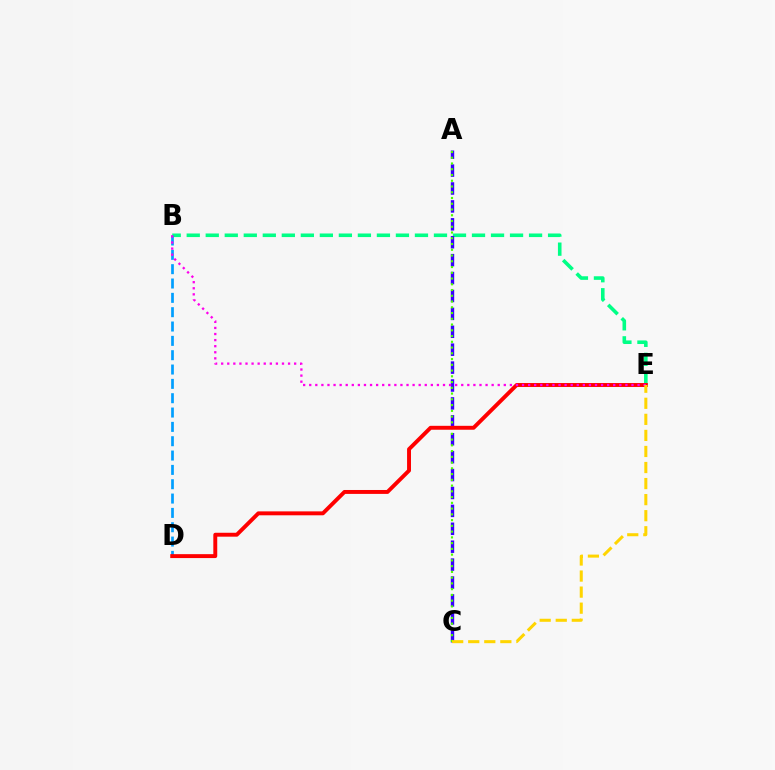{('B', 'E'): [{'color': '#00ff86', 'line_style': 'dashed', 'thickness': 2.58}, {'color': '#ff00ed', 'line_style': 'dotted', 'thickness': 1.65}], ('A', 'C'): [{'color': '#3700ff', 'line_style': 'dashed', 'thickness': 2.43}, {'color': '#4fff00', 'line_style': 'dotted', 'thickness': 1.56}], ('B', 'D'): [{'color': '#009eff', 'line_style': 'dashed', 'thickness': 1.95}], ('D', 'E'): [{'color': '#ff0000', 'line_style': 'solid', 'thickness': 2.82}], ('C', 'E'): [{'color': '#ffd500', 'line_style': 'dashed', 'thickness': 2.18}]}